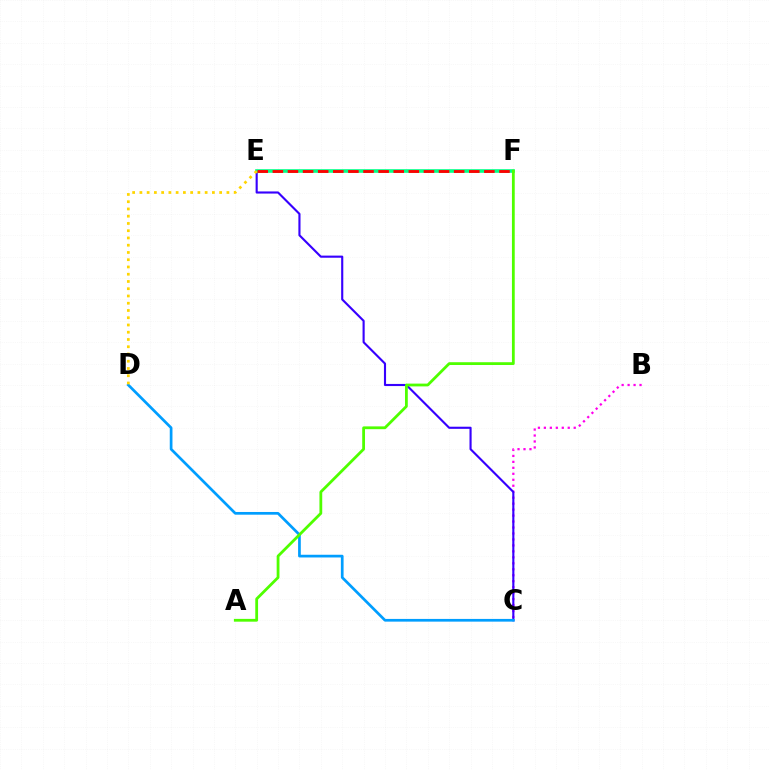{('B', 'C'): [{'color': '#ff00ed', 'line_style': 'dotted', 'thickness': 1.62}], ('C', 'E'): [{'color': '#3700ff', 'line_style': 'solid', 'thickness': 1.53}], ('E', 'F'): [{'color': '#00ff86', 'line_style': 'solid', 'thickness': 2.61}, {'color': '#ff0000', 'line_style': 'dashed', 'thickness': 2.05}], ('C', 'D'): [{'color': '#009eff', 'line_style': 'solid', 'thickness': 1.95}], ('A', 'F'): [{'color': '#4fff00', 'line_style': 'solid', 'thickness': 2.01}], ('D', 'E'): [{'color': '#ffd500', 'line_style': 'dotted', 'thickness': 1.97}]}